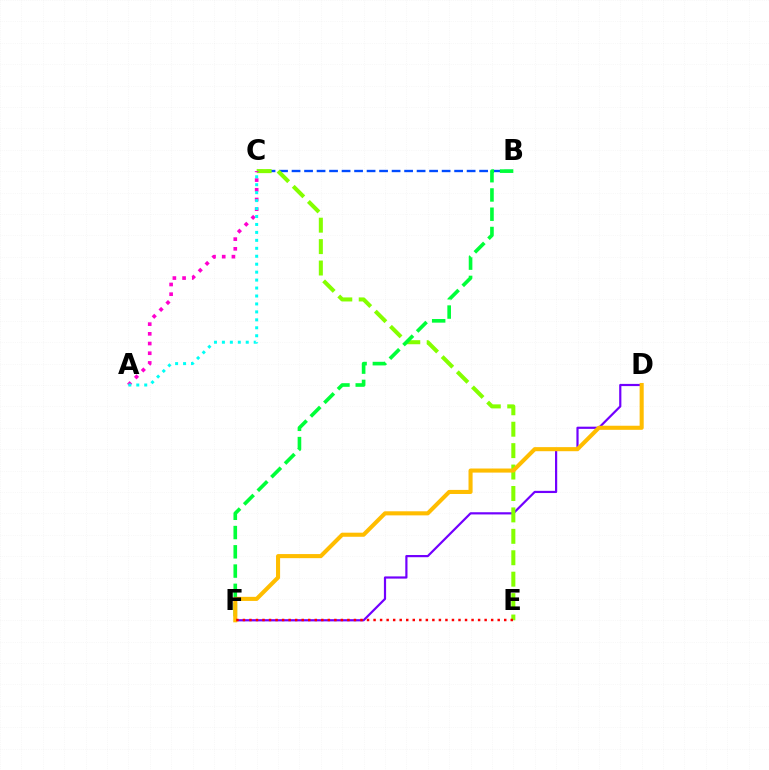{('D', 'F'): [{'color': '#7200ff', 'line_style': 'solid', 'thickness': 1.58}, {'color': '#ffbd00', 'line_style': 'solid', 'thickness': 2.94}], ('B', 'C'): [{'color': '#004bff', 'line_style': 'dashed', 'thickness': 1.7}], ('C', 'E'): [{'color': '#84ff00', 'line_style': 'dashed', 'thickness': 2.91}], ('B', 'F'): [{'color': '#00ff39', 'line_style': 'dashed', 'thickness': 2.62}], ('A', 'C'): [{'color': '#ff00cf', 'line_style': 'dotted', 'thickness': 2.64}, {'color': '#00fff6', 'line_style': 'dotted', 'thickness': 2.16}], ('E', 'F'): [{'color': '#ff0000', 'line_style': 'dotted', 'thickness': 1.78}]}